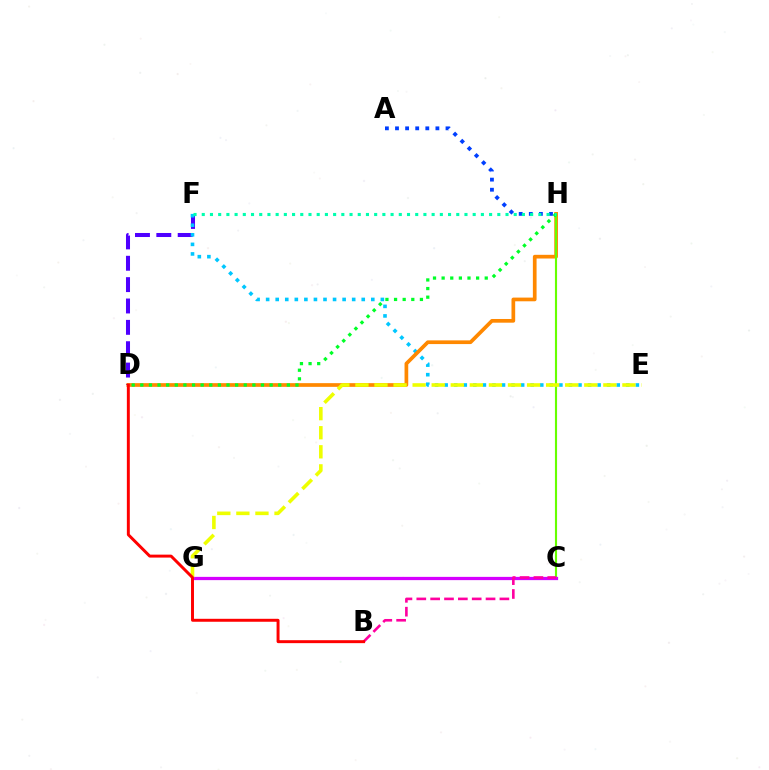{('D', 'F'): [{'color': '#4f00ff', 'line_style': 'dashed', 'thickness': 2.9}], ('E', 'F'): [{'color': '#00c7ff', 'line_style': 'dotted', 'thickness': 2.6}], ('A', 'H'): [{'color': '#003fff', 'line_style': 'dotted', 'thickness': 2.74}], ('D', 'H'): [{'color': '#ff8800', 'line_style': 'solid', 'thickness': 2.66}, {'color': '#00ff27', 'line_style': 'dotted', 'thickness': 2.34}], ('C', 'H'): [{'color': '#66ff00', 'line_style': 'solid', 'thickness': 1.53}], ('C', 'G'): [{'color': '#d600ff', 'line_style': 'solid', 'thickness': 2.34}], ('E', 'G'): [{'color': '#eeff00', 'line_style': 'dashed', 'thickness': 2.59}], ('B', 'C'): [{'color': '#ff00a0', 'line_style': 'dashed', 'thickness': 1.88}], ('B', 'D'): [{'color': '#ff0000', 'line_style': 'solid', 'thickness': 2.13}], ('F', 'H'): [{'color': '#00ffaf', 'line_style': 'dotted', 'thickness': 2.23}]}